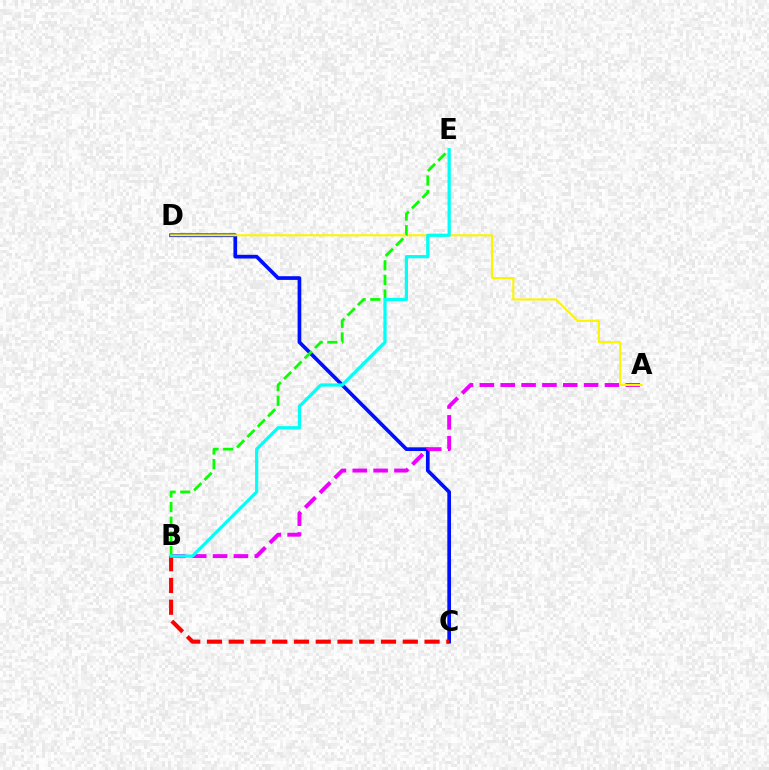{('C', 'D'): [{'color': '#0010ff', 'line_style': 'solid', 'thickness': 2.66}], ('A', 'B'): [{'color': '#ee00ff', 'line_style': 'dashed', 'thickness': 2.83}], ('B', 'C'): [{'color': '#ff0000', 'line_style': 'dashed', 'thickness': 2.96}], ('A', 'D'): [{'color': '#fcf500', 'line_style': 'solid', 'thickness': 1.51}], ('B', 'E'): [{'color': '#08ff00', 'line_style': 'dashed', 'thickness': 1.99}, {'color': '#00fff6', 'line_style': 'solid', 'thickness': 2.33}]}